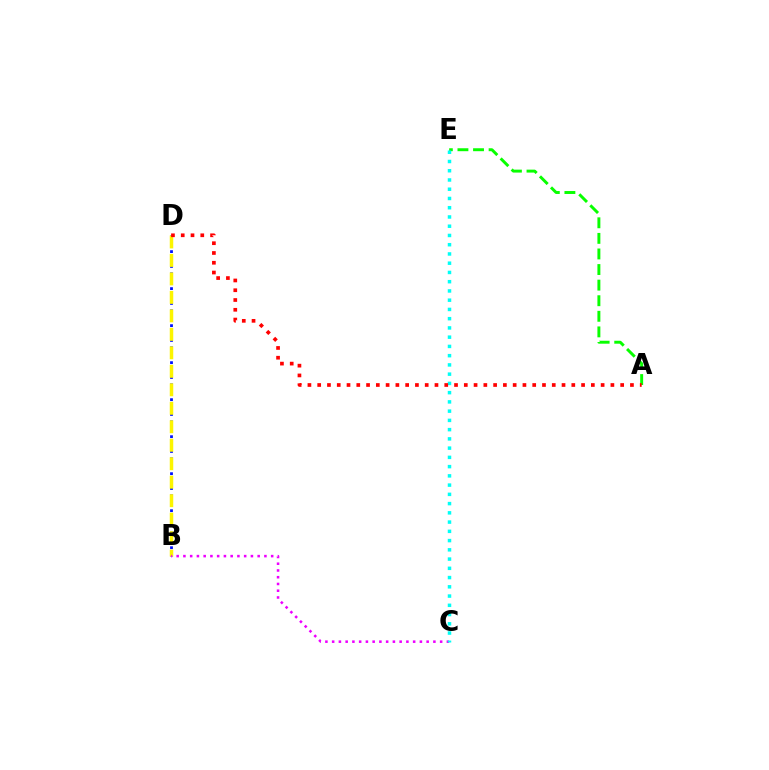{('A', 'E'): [{'color': '#08ff00', 'line_style': 'dashed', 'thickness': 2.12}], ('B', 'D'): [{'color': '#0010ff', 'line_style': 'dotted', 'thickness': 2.01}, {'color': '#fcf500', 'line_style': 'dashed', 'thickness': 2.51}], ('B', 'C'): [{'color': '#ee00ff', 'line_style': 'dotted', 'thickness': 1.83}], ('C', 'E'): [{'color': '#00fff6', 'line_style': 'dotted', 'thickness': 2.51}], ('A', 'D'): [{'color': '#ff0000', 'line_style': 'dotted', 'thickness': 2.66}]}